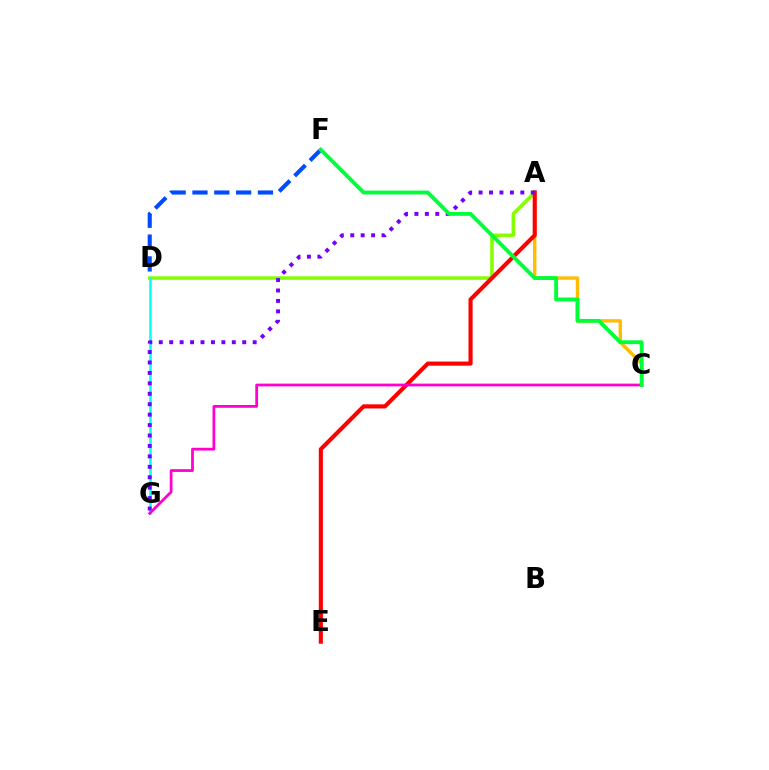{('A', 'D'): [{'color': '#84ff00', 'line_style': 'solid', 'thickness': 2.54}], ('A', 'C'): [{'color': '#ffbd00', 'line_style': 'solid', 'thickness': 2.45}], ('D', 'G'): [{'color': '#00fff6', 'line_style': 'solid', 'thickness': 1.81}], ('A', 'E'): [{'color': '#ff0000', 'line_style': 'solid', 'thickness': 2.97}], ('D', 'F'): [{'color': '#004bff', 'line_style': 'dashed', 'thickness': 2.97}], ('A', 'G'): [{'color': '#7200ff', 'line_style': 'dotted', 'thickness': 2.83}], ('C', 'G'): [{'color': '#ff00cf', 'line_style': 'solid', 'thickness': 2.0}], ('C', 'F'): [{'color': '#00ff39', 'line_style': 'solid', 'thickness': 2.78}]}